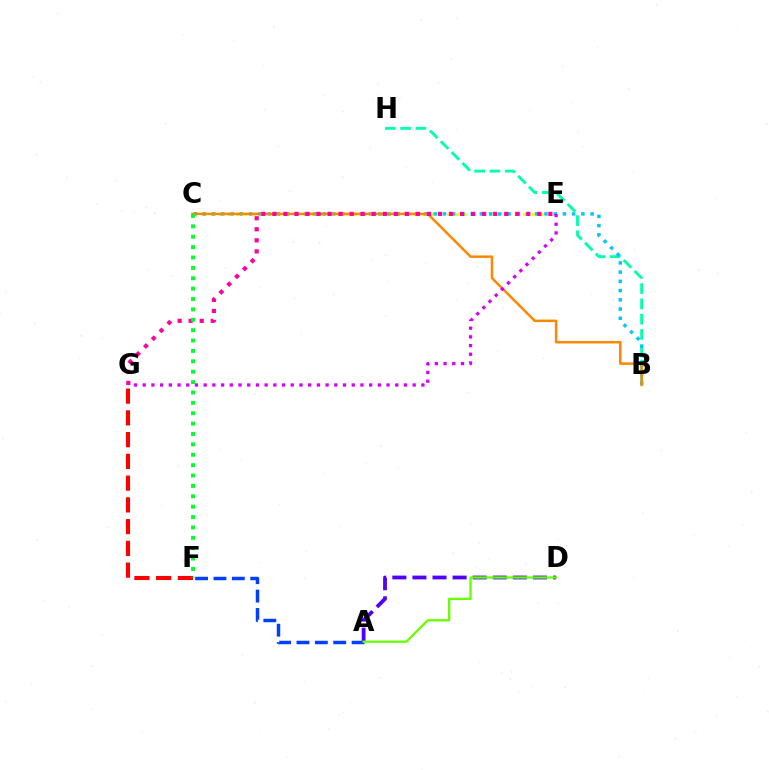{('A', 'F'): [{'color': '#003fff', 'line_style': 'dashed', 'thickness': 2.5}], ('C', 'E'): [{'color': '#eeff00', 'line_style': 'dotted', 'thickness': 2.3}], ('B', 'H'): [{'color': '#00ffaf', 'line_style': 'dashed', 'thickness': 2.08}], ('B', 'C'): [{'color': '#00c7ff', 'line_style': 'dotted', 'thickness': 2.51}, {'color': '#ff8800', 'line_style': 'solid', 'thickness': 1.8}], ('E', 'G'): [{'color': '#ff00a0', 'line_style': 'dotted', 'thickness': 3.0}, {'color': '#d600ff', 'line_style': 'dotted', 'thickness': 2.37}], ('F', 'G'): [{'color': '#ff0000', 'line_style': 'dashed', 'thickness': 2.96}], ('C', 'F'): [{'color': '#00ff27', 'line_style': 'dotted', 'thickness': 2.82}], ('A', 'D'): [{'color': '#4f00ff', 'line_style': 'dashed', 'thickness': 2.73}, {'color': '#66ff00', 'line_style': 'solid', 'thickness': 1.65}]}